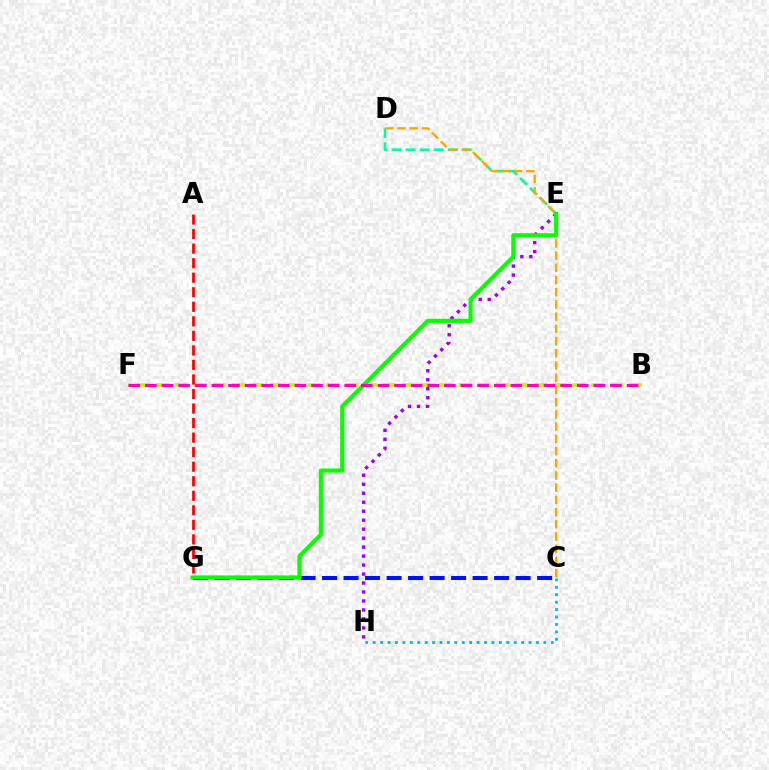{('B', 'F'): [{'color': '#b3ff00', 'line_style': 'dashed', 'thickness': 2.57}, {'color': '#ff00bd', 'line_style': 'dashed', 'thickness': 2.26}], ('C', 'H'): [{'color': '#00b5ff', 'line_style': 'dotted', 'thickness': 2.02}], ('E', 'H'): [{'color': '#9b00ff', 'line_style': 'dotted', 'thickness': 2.44}], ('D', 'E'): [{'color': '#00ff9d', 'line_style': 'dashed', 'thickness': 1.9}], ('C', 'G'): [{'color': '#0010ff', 'line_style': 'dashed', 'thickness': 2.92}], ('C', 'D'): [{'color': '#ffa500', 'line_style': 'dashed', 'thickness': 1.66}], ('A', 'G'): [{'color': '#ff0000', 'line_style': 'dashed', 'thickness': 1.98}], ('E', 'G'): [{'color': '#08ff00', 'line_style': 'solid', 'thickness': 2.96}]}